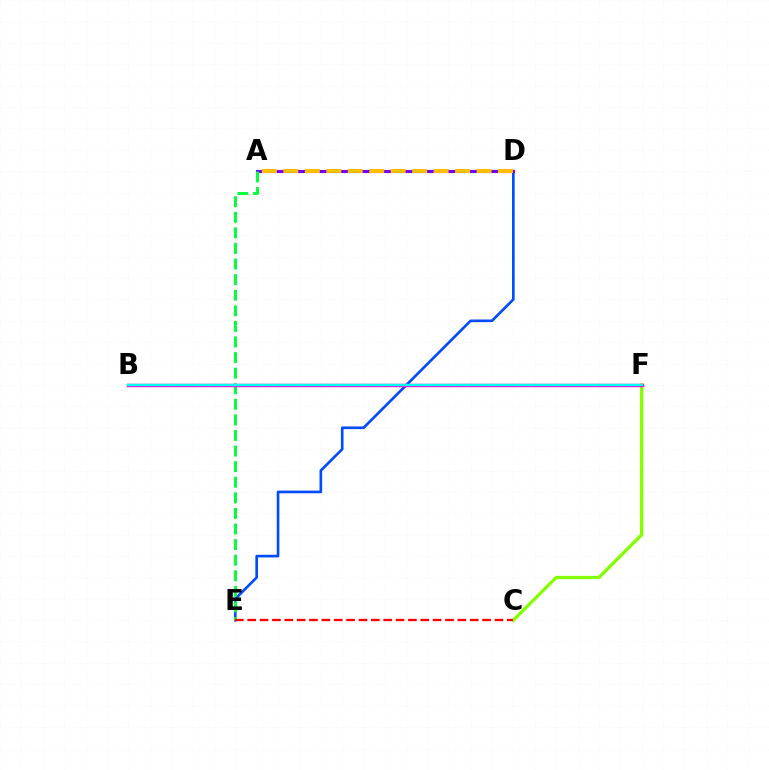{('D', 'E'): [{'color': '#004bff', 'line_style': 'solid', 'thickness': 1.9}], ('A', 'D'): [{'color': '#7200ff', 'line_style': 'solid', 'thickness': 2.24}, {'color': '#ffbd00', 'line_style': 'dashed', 'thickness': 2.92}], ('C', 'F'): [{'color': '#84ff00', 'line_style': 'solid', 'thickness': 2.39}], ('A', 'E'): [{'color': '#00ff39', 'line_style': 'dashed', 'thickness': 2.12}], ('B', 'F'): [{'color': '#ff00cf', 'line_style': 'solid', 'thickness': 2.48}, {'color': '#00fff6', 'line_style': 'solid', 'thickness': 1.72}], ('C', 'E'): [{'color': '#ff0000', 'line_style': 'dashed', 'thickness': 1.68}]}